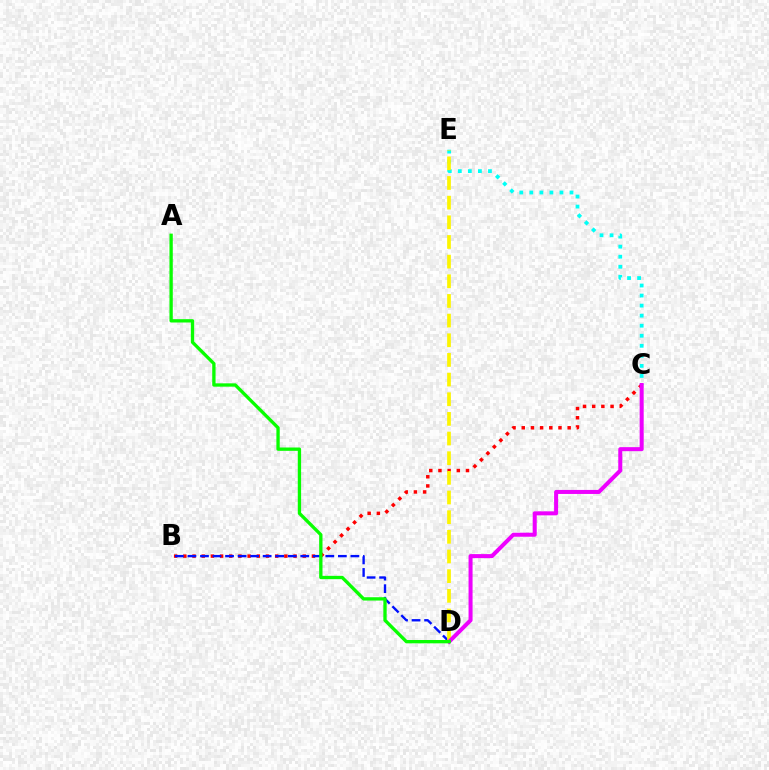{('B', 'C'): [{'color': '#ff0000', 'line_style': 'dotted', 'thickness': 2.5}], ('C', 'E'): [{'color': '#00fff6', 'line_style': 'dotted', 'thickness': 2.73}], ('B', 'D'): [{'color': '#0010ff', 'line_style': 'dashed', 'thickness': 1.7}], ('D', 'E'): [{'color': '#fcf500', 'line_style': 'dashed', 'thickness': 2.67}], ('C', 'D'): [{'color': '#ee00ff', 'line_style': 'solid', 'thickness': 2.89}], ('A', 'D'): [{'color': '#08ff00', 'line_style': 'solid', 'thickness': 2.39}]}